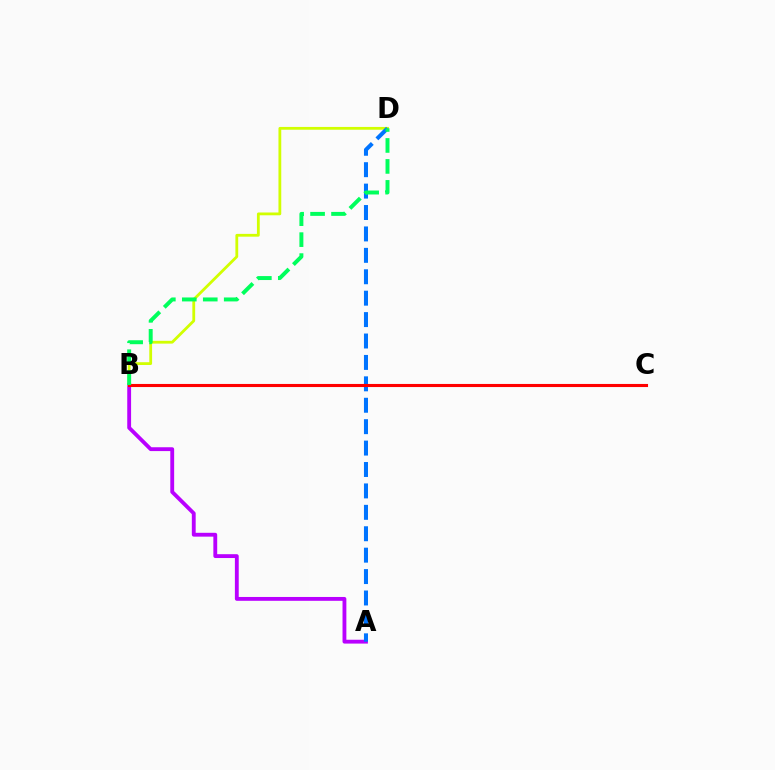{('A', 'B'): [{'color': '#b900ff', 'line_style': 'solid', 'thickness': 2.77}], ('B', 'D'): [{'color': '#d1ff00', 'line_style': 'solid', 'thickness': 2.01}, {'color': '#00ff5c', 'line_style': 'dashed', 'thickness': 2.85}], ('A', 'D'): [{'color': '#0074ff', 'line_style': 'dashed', 'thickness': 2.91}], ('B', 'C'): [{'color': '#ff0000', 'line_style': 'solid', 'thickness': 2.23}]}